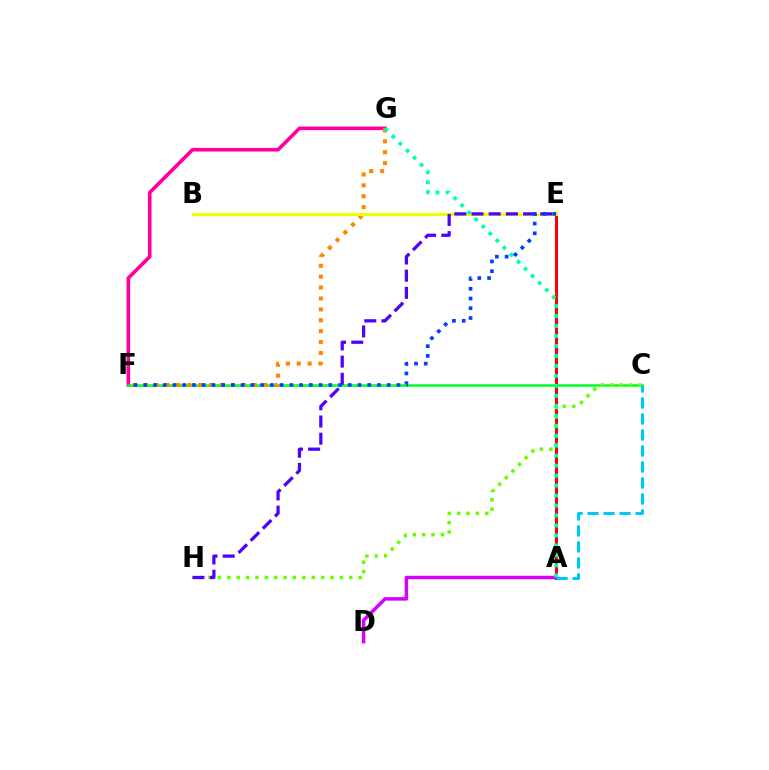{('A', 'E'): [{'color': '#ff0000', 'line_style': 'solid', 'thickness': 2.19}], ('F', 'G'): [{'color': '#ff00a0', 'line_style': 'solid', 'thickness': 2.61}, {'color': '#ff8800', 'line_style': 'dotted', 'thickness': 2.96}], ('C', 'F'): [{'color': '#00ff27', 'line_style': 'solid', 'thickness': 1.82}], ('A', 'D'): [{'color': '#d600ff', 'line_style': 'solid', 'thickness': 2.51}], ('C', 'H'): [{'color': '#66ff00', 'line_style': 'dotted', 'thickness': 2.55}], ('B', 'E'): [{'color': '#eeff00', 'line_style': 'solid', 'thickness': 2.27}], ('A', 'G'): [{'color': '#00ffaf', 'line_style': 'dotted', 'thickness': 2.71}], ('A', 'C'): [{'color': '#00c7ff', 'line_style': 'dashed', 'thickness': 2.17}], ('E', 'H'): [{'color': '#4f00ff', 'line_style': 'dashed', 'thickness': 2.34}], ('E', 'F'): [{'color': '#003fff', 'line_style': 'dotted', 'thickness': 2.65}]}